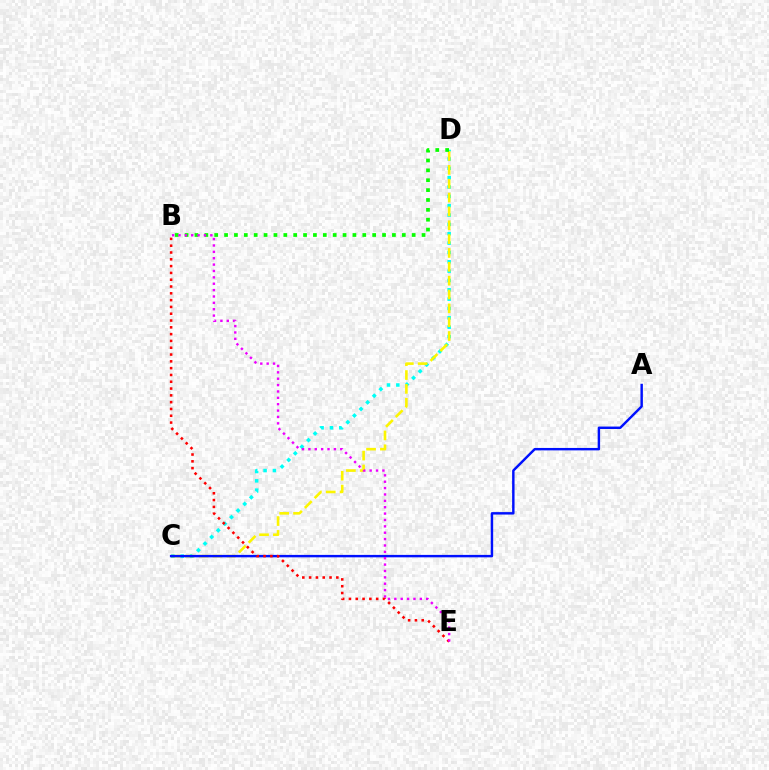{('C', 'D'): [{'color': '#00fff6', 'line_style': 'dotted', 'thickness': 2.54}, {'color': '#fcf500', 'line_style': 'dashed', 'thickness': 1.88}], ('A', 'C'): [{'color': '#0010ff', 'line_style': 'solid', 'thickness': 1.75}], ('B', 'E'): [{'color': '#ff0000', 'line_style': 'dotted', 'thickness': 1.85}, {'color': '#ee00ff', 'line_style': 'dotted', 'thickness': 1.73}], ('B', 'D'): [{'color': '#08ff00', 'line_style': 'dotted', 'thickness': 2.68}]}